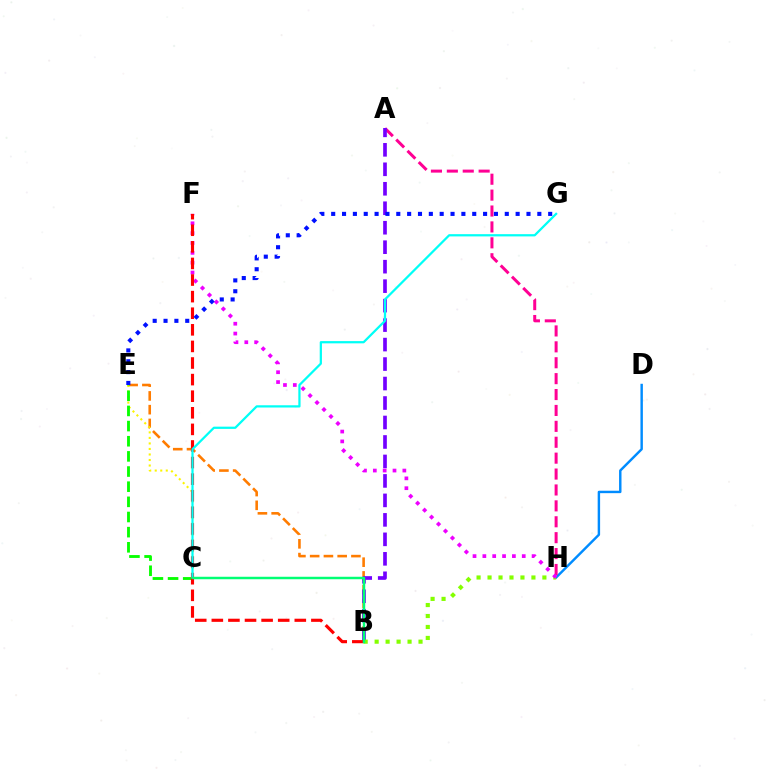{('D', 'H'): [{'color': '#008cff', 'line_style': 'solid', 'thickness': 1.75}], ('B', 'E'): [{'color': '#ff7c00', 'line_style': 'dashed', 'thickness': 1.87}], ('C', 'E'): [{'color': '#fcf500', 'line_style': 'dotted', 'thickness': 1.5}, {'color': '#08ff00', 'line_style': 'dashed', 'thickness': 2.06}], ('A', 'H'): [{'color': '#ff0094', 'line_style': 'dashed', 'thickness': 2.16}], ('A', 'B'): [{'color': '#7200ff', 'line_style': 'dashed', 'thickness': 2.65}], ('B', 'H'): [{'color': '#84ff00', 'line_style': 'dotted', 'thickness': 2.98}], ('F', 'H'): [{'color': '#ee00ff', 'line_style': 'dotted', 'thickness': 2.67}], ('B', 'F'): [{'color': '#ff0000', 'line_style': 'dashed', 'thickness': 2.25}], ('C', 'G'): [{'color': '#00fff6', 'line_style': 'solid', 'thickness': 1.61}], ('E', 'G'): [{'color': '#0010ff', 'line_style': 'dotted', 'thickness': 2.95}], ('B', 'C'): [{'color': '#00ff74', 'line_style': 'solid', 'thickness': 1.78}]}